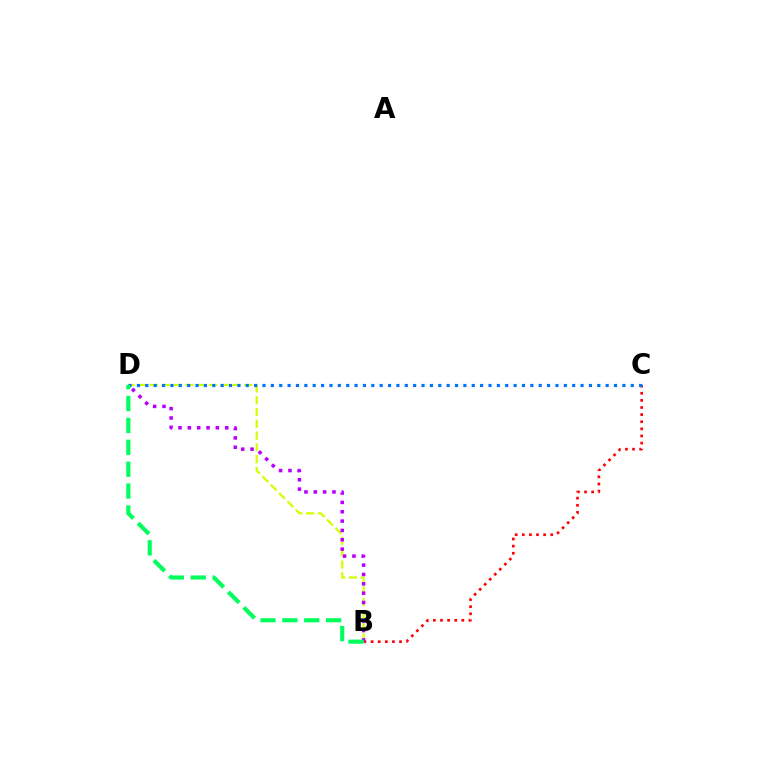{('B', 'C'): [{'color': '#ff0000', 'line_style': 'dotted', 'thickness': 1.93}], ('B', 'D'): [{'color': '#d1ff00', 'line_style': 'dashed', 'thickness': 1.6}, {'color': '#b900ff', 'line_style': 'dotted', 'thickness': 2.54}, {'color': '#00ff5c', 'line_style': 'dashed', 'thickness': 2.97}], ('C', 'D'): [{'color': '#0074ff', 'line_style': 'dotted', 'thickness': 2.27}]}